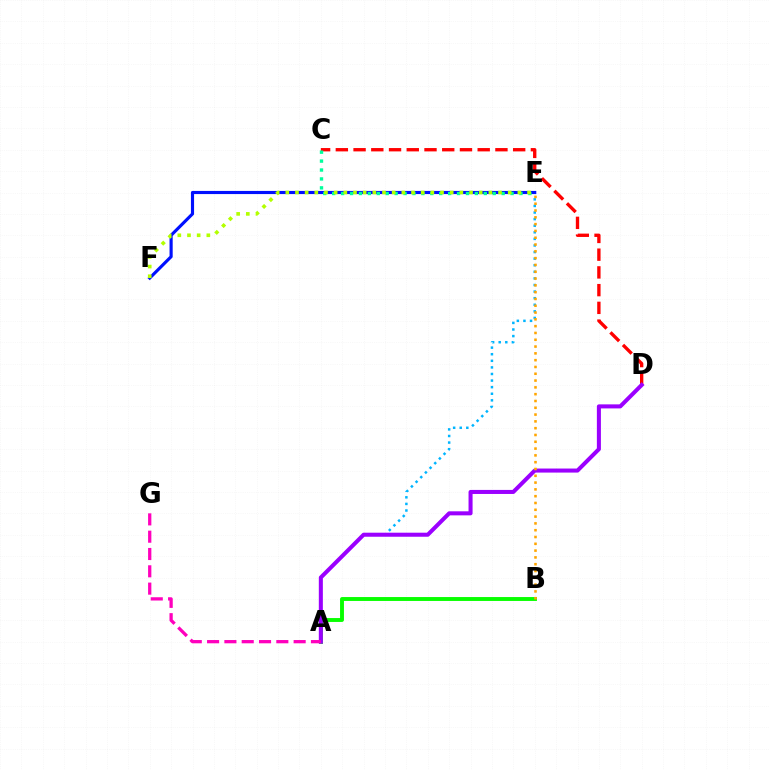{('A', 'E'): [{'color': '#00b5ff', 'line_style': 'dotted', 'thickness': 1.79}], ('E', 'F'): [{'color': '#0010ff', 'line_style': 'solid', 'thickness': 2.26}, {'color': '#b3ff00', 'line_style': 'dotted', 'thickness': 2.63}], ('A', 'B'): [{'color': '#08ff00', 'line_style': 'solid', 'thickness': 2.81}], ('C', 'D'): [{'color': '#ff0000', 'line_style': 'dashed', 'thickness': 2.41}], ('A', 'D'): [{'color': '#9b00ff', 'line_style': 'solid', 'thickness': 2.91}], ('A', 'G'): [{'color': '#ff00bd', 'line_style': 'dashed', 'thickness': 2.35}], ('C', 'E'): [{'color': '#00ff9d', 'line_style': 'dotted', 'thickness': 2.42}], ('B', 'E'): [{'color': '#ffa500', 'line_style': 'dotted', 'thickness': 1.85}]}